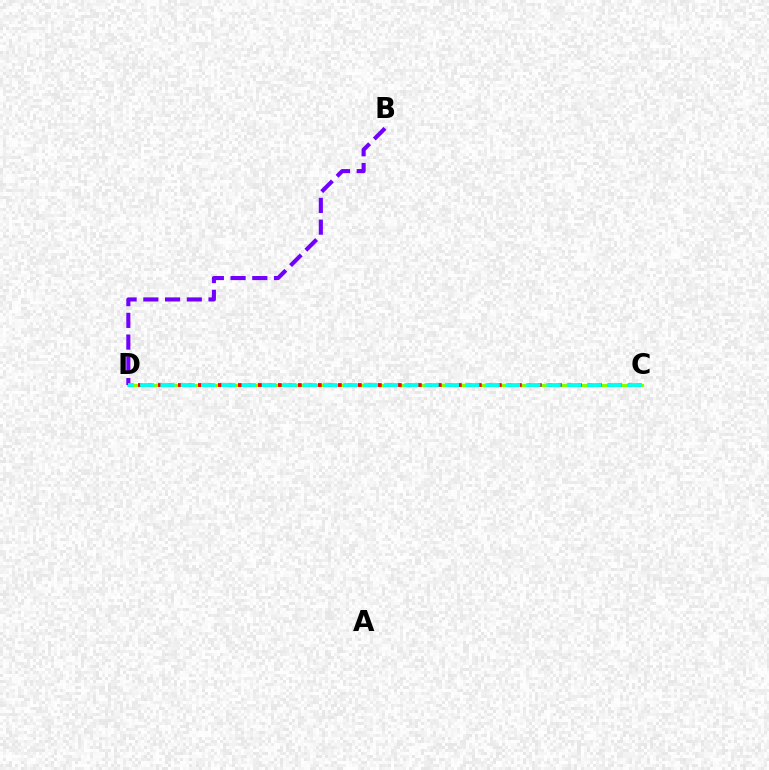{('C', 'D'): [{'color': '#84ff00', 'line_style': 'solid', 'thickness': 2.23}, {'color': '#ff0000', 'line_style': 'dotted', 'thickness': 2.72}, {'color': '#00fff6', 'line_style': 'dashed', 'thickness': 2.76}], ('B', 'D'): [{'color': '#7200ff', 'line_style': 'dashed', 'thickness': 2.95}]}